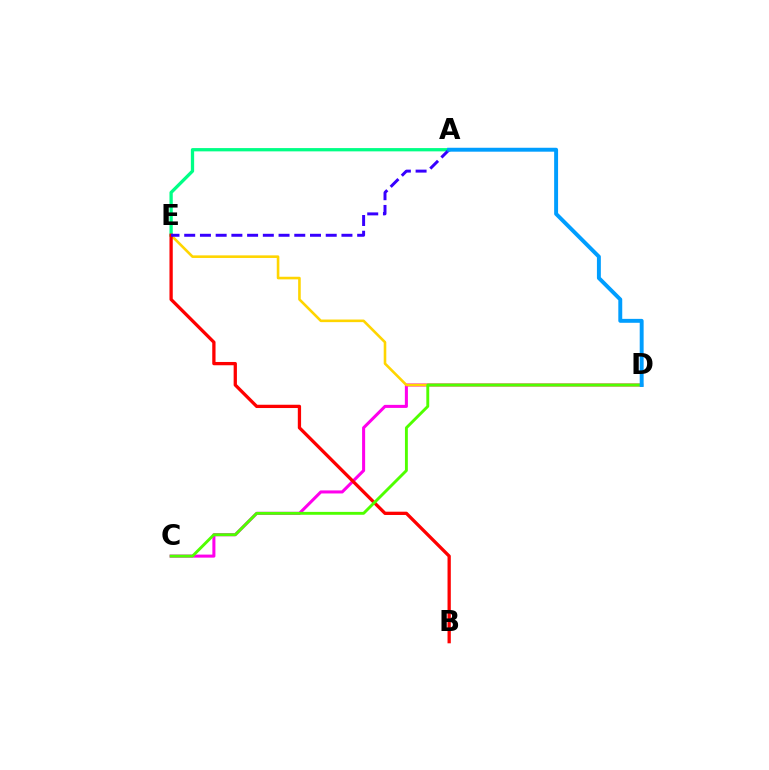{('C', 'D'): [{'color': '#ff00ed', 'line_style': 'solid', 'thickness': 2.19}, {'color': '#4fff00', 'line_style': 'solid', 'thickness': 2.08}], ('D', 'E'): [{'color': '#ffd500', 'line_style': 'solid', 'thickness': 1.87}], ('A', 'E'): [{'color': '#00ff86', 'line_style': 'solid', 'thickness': 2.36}, {'color': '#3700ff', 'line_style': 'dashed', 'thickness': 2.14}], ('B', 'E'): [{'color': '#ff0000', 'line_style': 'solid', 'thickness': 2.36}], ('A', 'D'): [{'color': '#009eff', 'line_style': 'solid', 'thickness': 2.82}]}